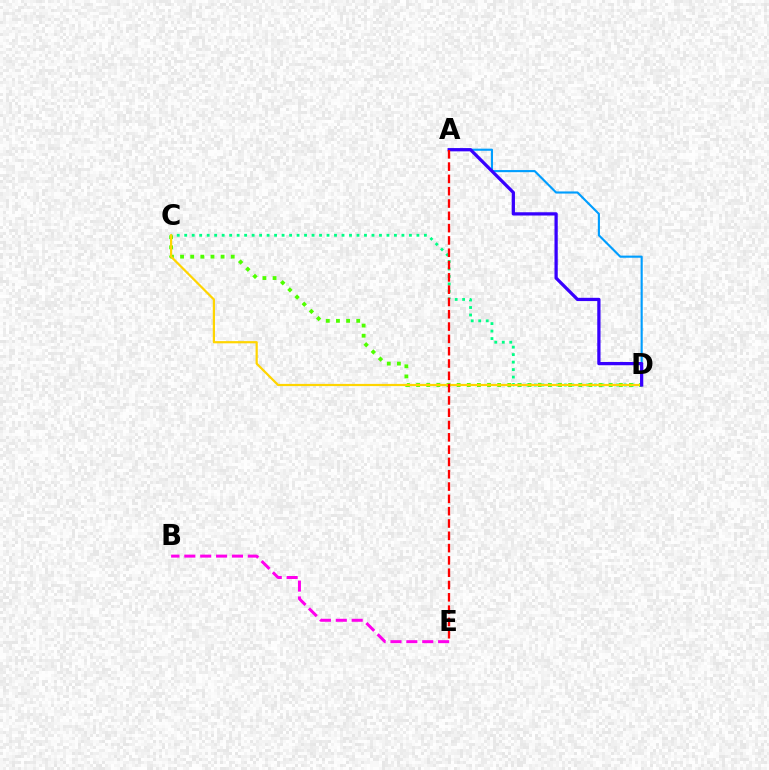{('C', 'D'): [{'color': '#4fff00', 'line_style': 'dotted', 'thickness': 2.75}, {'color': '#00ff86', 'line_style': 'dotted', 'thickness': 2.04}, {'color': '#ffd500', 'line_style': 'solid', 'thickness': 1.59}], ('A', 'D'): [{'color': '#009eff', 'line_style': 'solid', 'thickness': 1.54}, {'color': '#3700ff', 'line_style': 'solid', 'thickness': 2.34}], ('A', 'E'): [{'color': '#ff0000', 'line_style': 'dashed', 'thickness': 1.67}], ('B', 'E'): [{'color': '#ff00ed', 'line_style': 'dashed', 'thickness': 2.16}]}